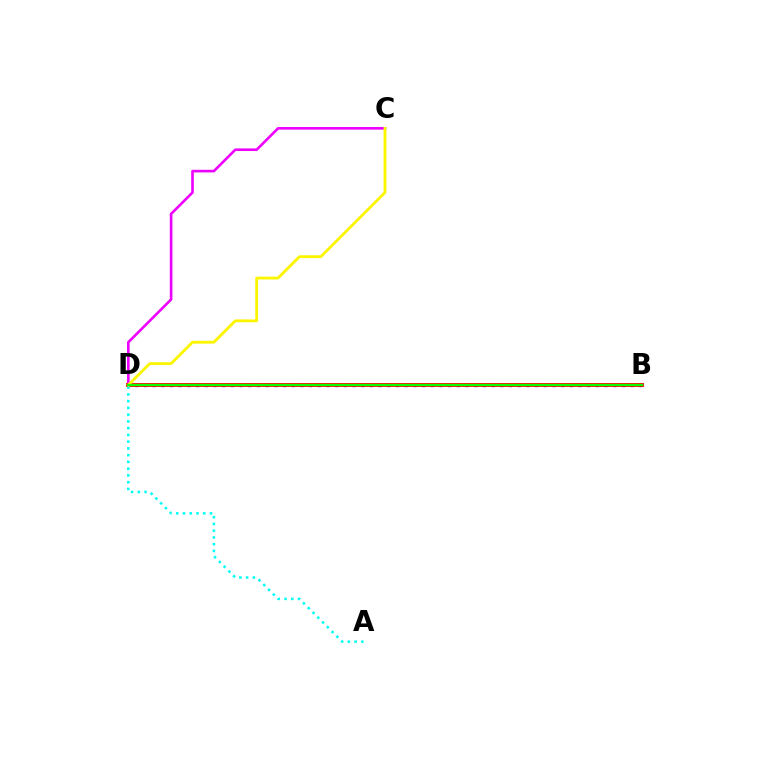{('B', 'D'): [{'color': '#0010ff', 'line_style': 'dotted', 'thickness': 2.36}, {'color': '#ff0000', 'line_style': 'solid', 'thickness': 2.78}, {'color': '#08ff00', 'line_style': 'solid', 'thickness': 1.66}], ('C', 'D'): [{'color': '#ee00ff', 'line_style': 'solid', 'thickness': 1.89}, {'color': '#fcf500', 'line_style': 'solid', 'thickness': 2.04}], ('A', 'D'): [{'color': '#00fff6', 'line_style': 'dotted', 'thickness': 1.83}]}